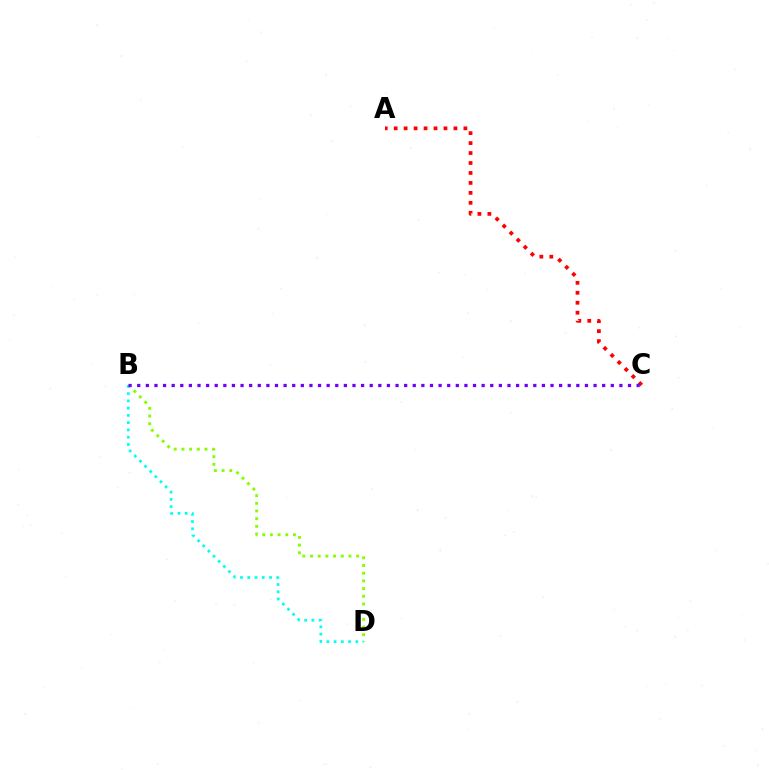{('A', 'C'): [{'color': '#ff0000', 'line_style': 'dotted', 'thickness': 2.71}], ('B', 'D'): [{'color': '#84ff00', 'line_style': 'dotted', 'thickness': 2.09}, {'color': '#00fff6', 'line_style': 'dotted', 'thickness': 1.97}], ('B', 'C'): [{'color': '#7200ff', 'line_style': 'dotted', 'thickness': 2.34}]}